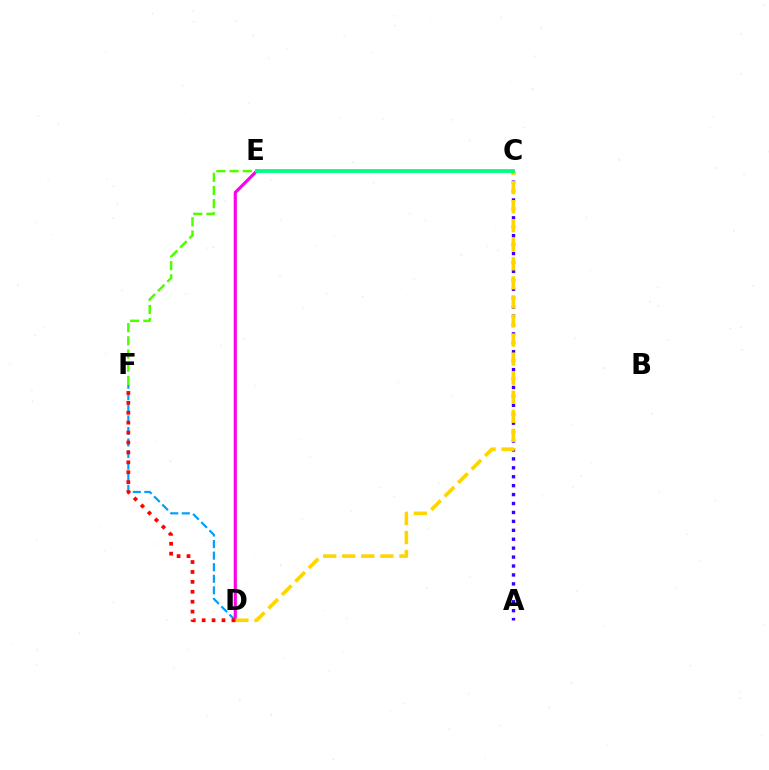{('A', 'C'): [{'color': '#3700ff', 'line_style': 'dotted', 'thickness': 2.43}], ('E', 'F'): [{'color': '#4fff00', 'line_style': 'dashed', 'thickness': 1.79}], ('D', 'F'): [{'color': '#009eff', 'line_style': 'dashed', 'thickness': 1.57}, {'color': '#ff0000', 'line_style': 'dotted', 'thickness': 2.69}], ('D', 'E'): [{'color': '#ff00ed', 'line_style': 'solid', 'thickness': 2.26}], ('C', 'D'): [{'color': '#ffd500', 'line_style': 'dashed', 'thickness': 2.59}], ('C', 'E'): [{'color': '#00ff86', 'line_style': 'solid', 'thickness': 2.76}]}